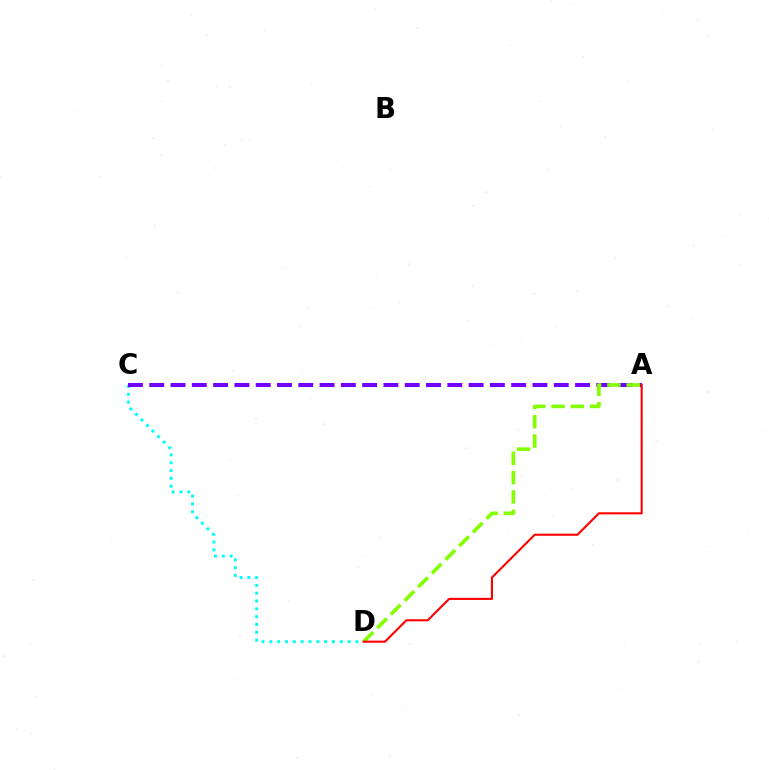{('C', 'D'): [{'color': '#00fff6', 'line_style': 'dotted', 'thickness': 2.13}], ('A', 'C'): [{'color': '#7200ff', 'line_style': 'dashed', 'thickness': 2.89}], ('A', 'D'): [{'color': '#84ff00', 'line_style': 'dashed', 'thickness': 2.62}, {'color': '#ff0000', 'line_style': 'solid', 'thickness': 1.52}]}